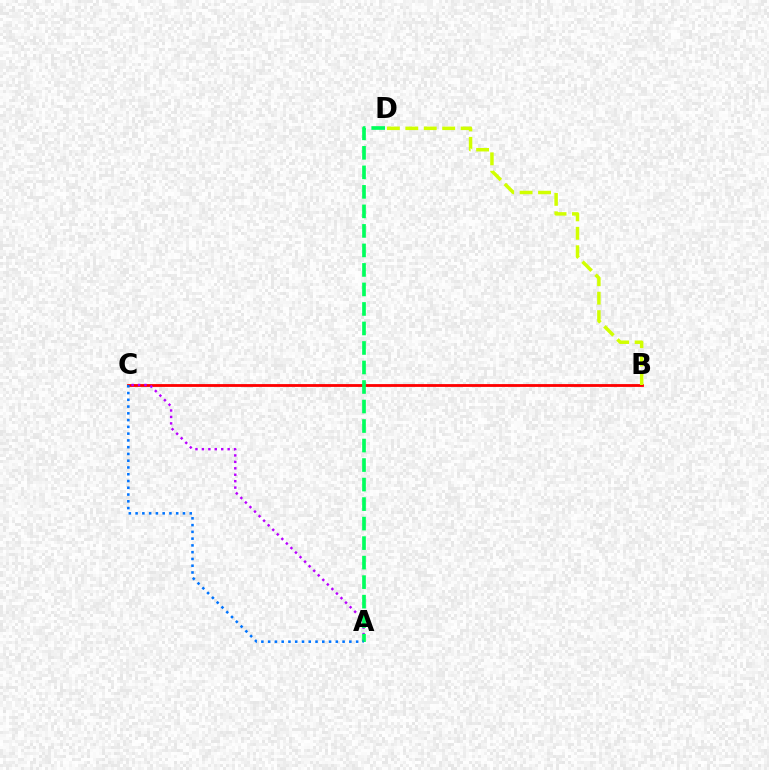{('B', 'C'): [{'color': '#ff0000', 'line_style': 'solid', 'thickness': 2.02}], ('A', 'C'): [{'color': '#b900ff', 'line_style': 'dotted', 'thickness': 1.75}, {'color': '#0074ff', 'line_style': 'dotted', 'thickness': 1.84}], ('A', 'D'): [{'color': '#00ff5c', 'line_style': 'dashed', 'thickness': 2.65}], ('B', 'D'): [{'color': '#d1ff00', 'line_style': 'dashed', 'thickness': 2.5}]}